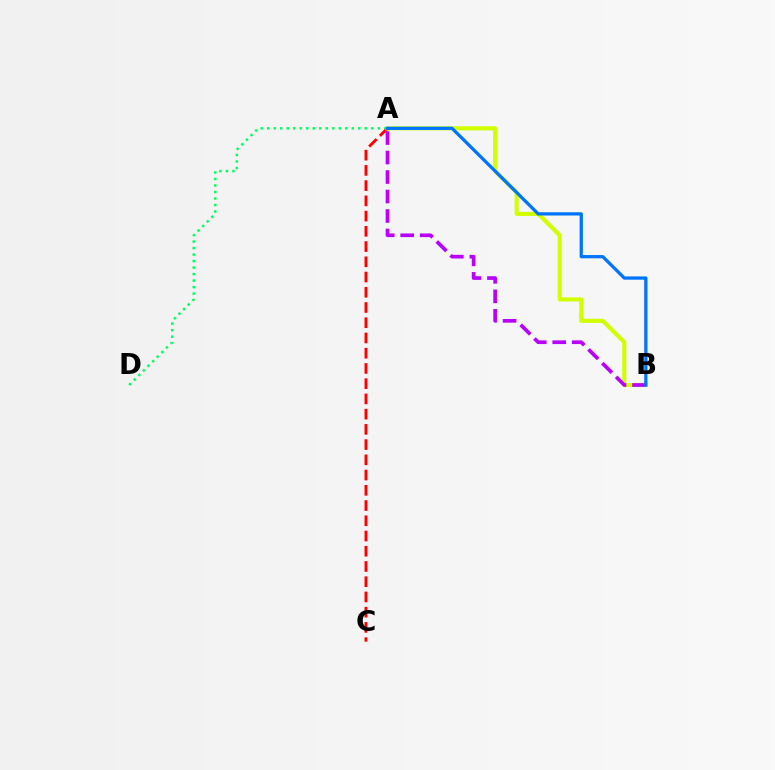{('A', 'D'): [{'color': '#00ff5c', 'line_style': 'dotted', 'thickness': 1.77}], ('A', 'C'): [{'color': '#ff0000', 'line_style': 'dashed', 'thickness': 2.07}], ('A', 'B'): [{'color': '#d1ff00', 'line_style': 'solid', 'thickness': 2.96}, {'color': '#b900ff', 'line_style': 'dashed', 'thickness': 2.65}, {'color': '#0074ff', 'line_style': 'solid', 'thickness': 2.34}]}